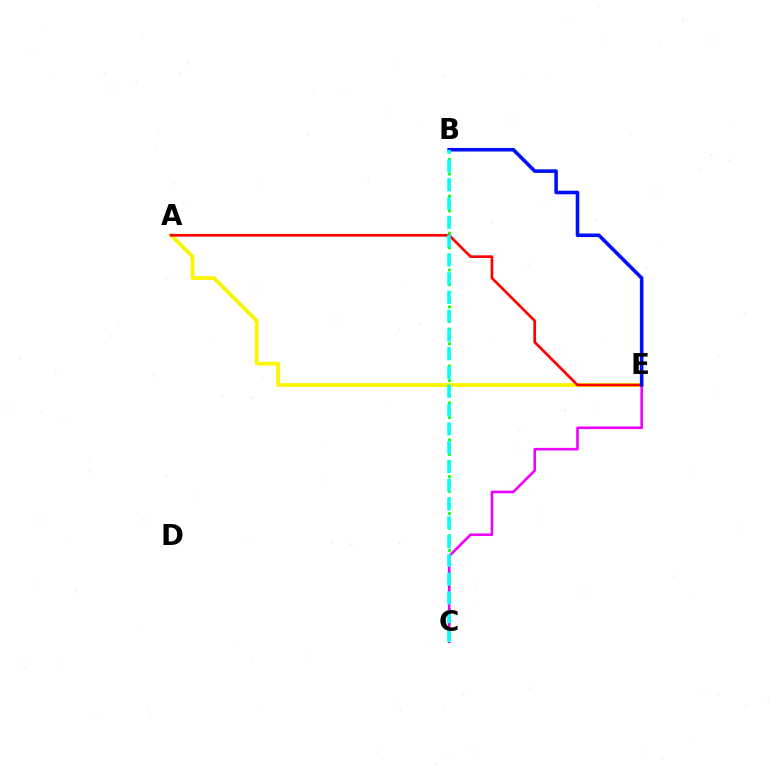{('B', 'C'): [{'color': '#08ff00', 'line_style': 'dotted', 'thickness': 2.01}, {'color': '#00fff6', 'line_style': 'dashed', 'thickness': 2.55}], ('C', 'E'): [{'color': '#ee00ff', 'line_style': 'solid', 'thickness': 1.86}], ('A', 'E'): [{'color': '#fcf500', 'line_style': 'solid', 'thickness': 2.71}, {'color': '#ff0000', 'line_style': 'solid', 'thickness': 1.93}], ('B', 'E'): [{'color': '#0010ff', 'line_style': 'solid', 'thickness': 2.58}]}